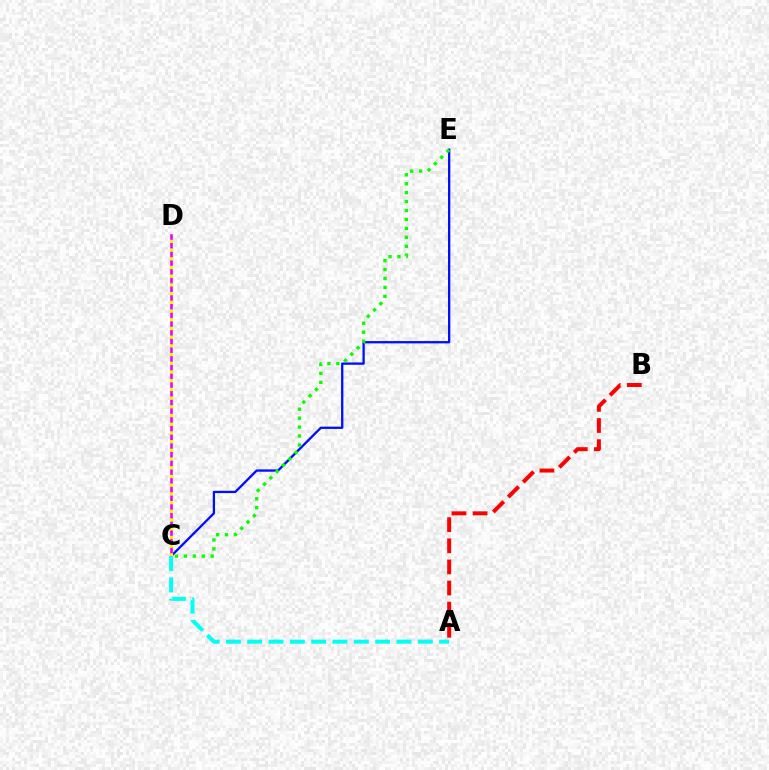{('A', 'B'): [{'color': '#ff0000', 'line_style': 'dashed', 'thickness': 2.87}], ('C', 'E'): [{'color': '#0010ff', 'line_style': 'solid', 'thickness': 1.67}, {'color': '#08ff00', 'line_style': 'dotted', 'thickness': 2.43}], ('C', 'D'): [{'color': '#ee00ff', 'line_style': 'solid', 'thickness': 1.87}, {'color': '#fcf500', 'line_style': 'dotted', 'thickness': 2.37}], ('A', 'C'): [{'color': '#00fff6', 'line_style': 'dashed', 'thickness': 2.9}]}